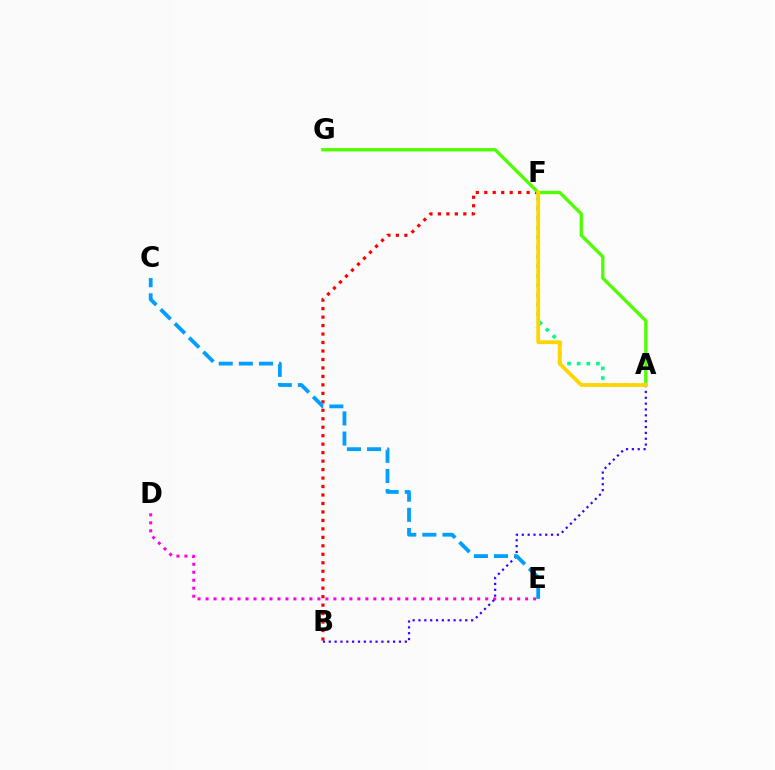{('B', 'F'): [{'color': '#ff0000', 'line_style': 'dotted', 'thickness': 2.3}], ('A', 'F'): [{'color': '#00ff86', 'line_style': 'dotted', 'thickness': 2.62}, {'color': '#ffd500', 'line_style': 'solid', 'thickness': 2.73}], ('D', 'E'): [{'color': '#ff00ed', 'line_style': 'dotted', 'thickness': 2.17}], ('A', 'B'): [{'color': '#3700ff', 'line_style': 'dotted', 'thickness': 1.59}], ('A', 'G'): [{'color': '#4fff00', 'line_style': 'solid', 'thickness': 2.39}], ('C', 'E'): [{'color': '#009eff', 'line_style': 'dashed', 'thickness': 2.73}]}